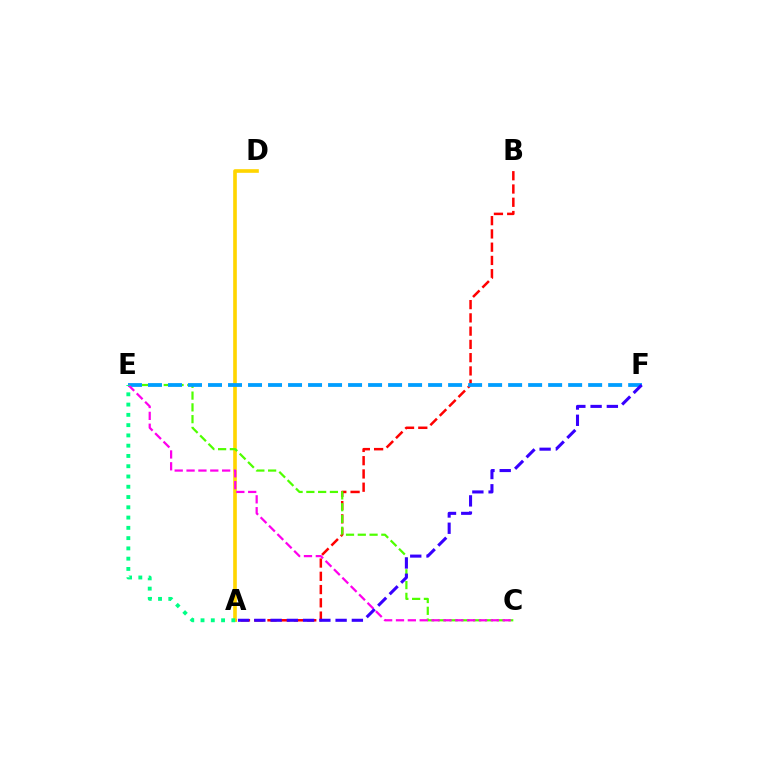{('A', 'B'): [{'color': '#ff0000', 'line_style': 'dashed', 'thickness': 1.8}], ('A', 'D'): [{'color': '#ffd500', 'line_style': 'solid', 'thickness': 2.62}], ('C', 'E'): [{'color': '#4fff00', 'line_style': 'dashed', 'thickness': 1.6}, {'color': '#ff00ed', 'line_style': 'dashed', 'thickness': 1.61}], ('E', 'F'): [{'color': '#009eff', 'line_style': 'dashed', 'thickness': 2.72}], ('A', 'F'): [{'color': '#3700ff', 'line_style': 'dashed', 'thickness': 2.21}], ('A', 'E'): [{'color': '#00ff86', 'line_style': 'dotted', 'thickness': 2.79}]}